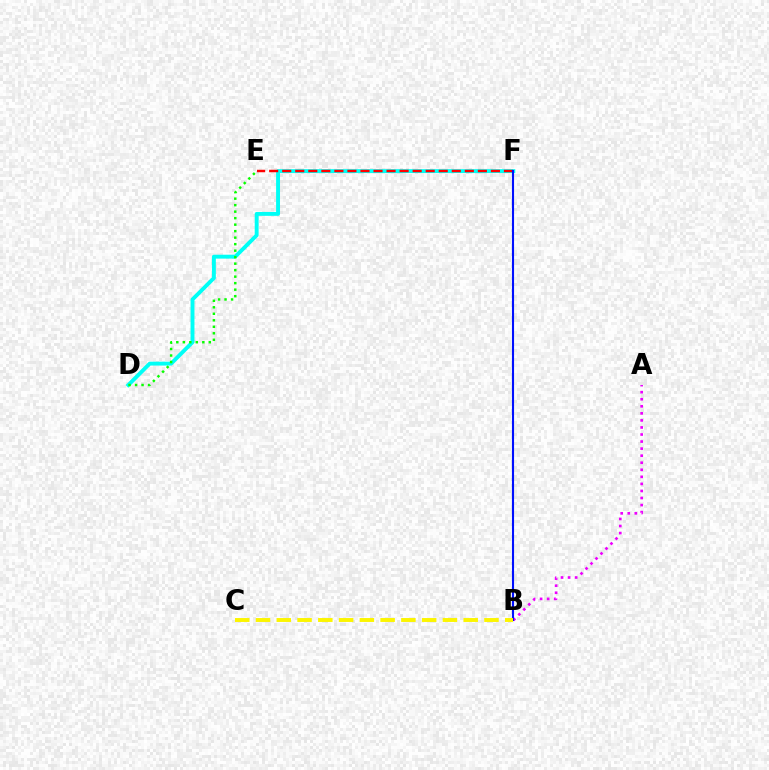{('D', 'F'): [{'color': '#00fff6', 'line_style': 'solid', 'thickness': 2.81}], ('E', 'F'): [{'color': '#ff0000', 'line_style': 'dashed', 'thickness': 1.77}], ('A', 'B'): [{'color': '#ee00ff', 'line_style': 'dotted', 'thickness': 1.92}], ('D', 'E'): [{'color': '#08ff00', 'line_style': 'dotted', 'thickness': 1.77}], ('B', 'F'): [{'color': '#0010ff', 'line_style': 'solid', 'thickness': 1.52}], ('B', 'C'): [{'color': '#fcf500', 'line_style': 'dashed', 'thickness': 2.82}]}